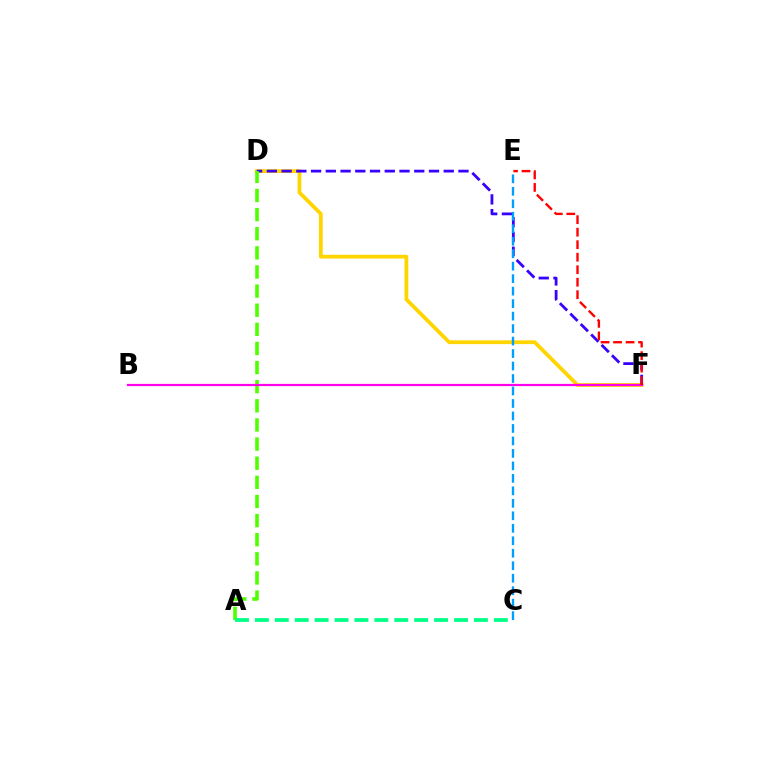{('D', 'F'): [{'color': '#ffd500', 'line_style': 'solid', 'thickness': 2.71}, {'color': '#3700ff', 'line_style': 'dashed', 'thickness': 2.0}], ('A', 'D'): [{'color': '#4fff00', 'line_style': 'dashed', 'thickness': 2.6}], ('A', 'C'): [{'color': '#00ff86', 'line_style': 'dashed', 'thickness': 2.71}], ('B', 'F'): [{'color': '#ff00ed', 'line_style': 'solid', 'thickness': 1.6}], ('E', 'F'): [{'color': '#ff0000', 'line_style': 'dashed', 'thickness': 1.7}], ('C', 'E'): [{'color': '#009eff', 'line_style': 'dashed', 'thickness': 1.7}]}